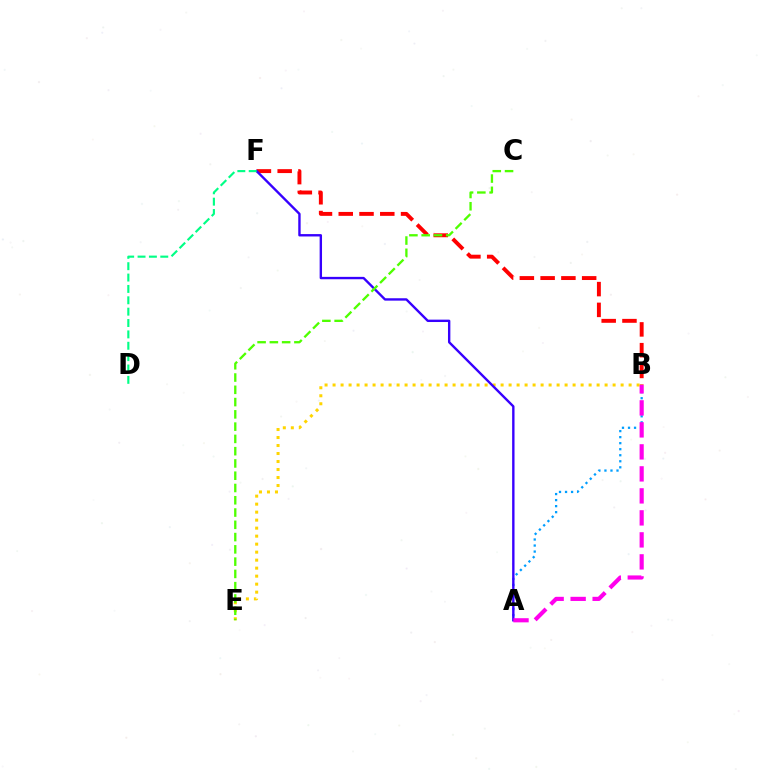{('B', 'F'): [{'color': '#ff0000', 'line_style': 'dashed', 'thickness': 2.82}], ('A', 'B'): [{'color': '#009eff', 'line_style': 'dotted', 'thickness': 1.64}, {'color': '#ff00ed', 'line_style': 'dashed', 'thickness': 2.99}], ('B', 'E'): [{'color': '#ffd500', 'line_style': 'dotted', 'thickness': 2.17}], ('A', 'F'): [{'color': '#3700ff', 'line_style': 'solid', 'thickness': 1.72}], ('C', 'E'): [{'color': '#4fff00', 'line_style': 'dashed', 'thickness': 1.67}], ('D', 'F'): [{'color': '#00ff86', 'line_style': 'dashed', 'thickness': 1.54}]}